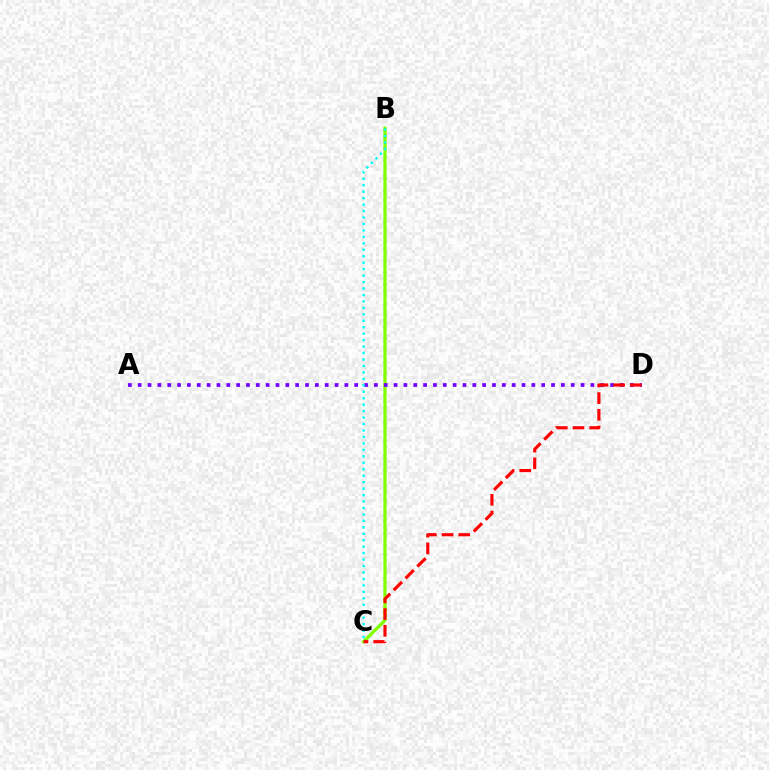{('B', 'C'): [{'color': '#84ff00', 'line_style': 'solid', 'thickness': 2.38}, {'color': '#00fff6', 'line_style': 'dotted', 'thickness': 1.75}], ('A', 'D'): [{'color': '#7200ff', 'line_style': 'dotted', 'thickness': 2.67}], ('C', 'D'): [{'color': '#ff0000', 'line_style': 'dashed', 'thickness': 2.27}]}